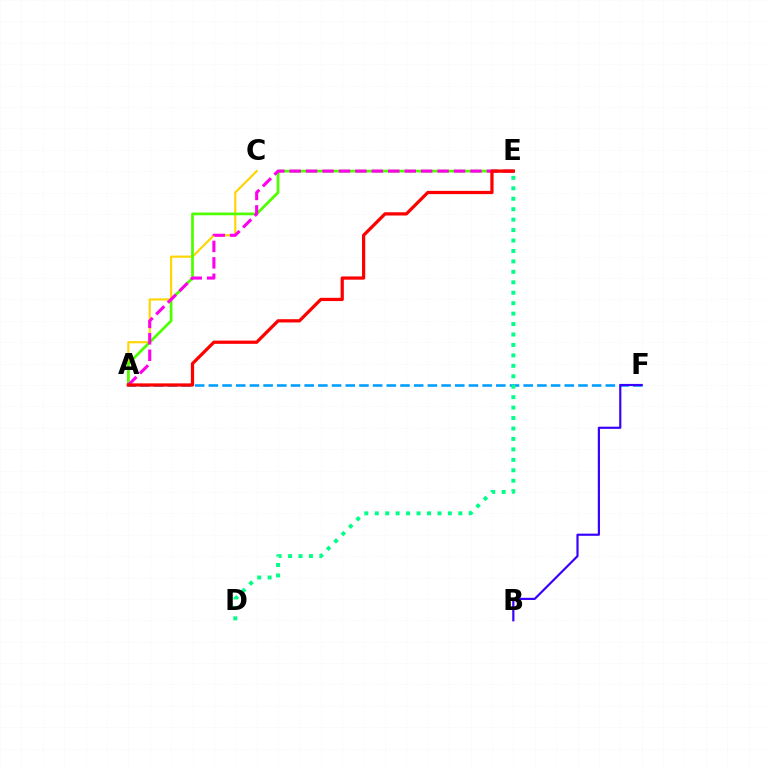{('A', 'F'): [{'color': '#009eff', 'line_style': 'dashed', 'thickness': 1.86}], ('A', 'C'): [{'color': '#ffd500', 'line_style': 'solid', 'thickness': 1.55}], ('A', 'E'): [{'color': '#4fff00', 'line_style': 'solid', 'thickness': 1.97}, {'color': '#ff00ed', 'line_style': 'dashed', 'thickness': 2.23}, {'color': '#ff0000', 'line_style': 'solid', 'thickness': 2.33}], ('B', 'F'): [{'color': '#3700ff', 'line_style': 'solid', 'thickness': 1.56}], ('D', 'E'): [{'color': '#00ff86', 'line_style': 'dotted', 'thickness': 2.84}]}